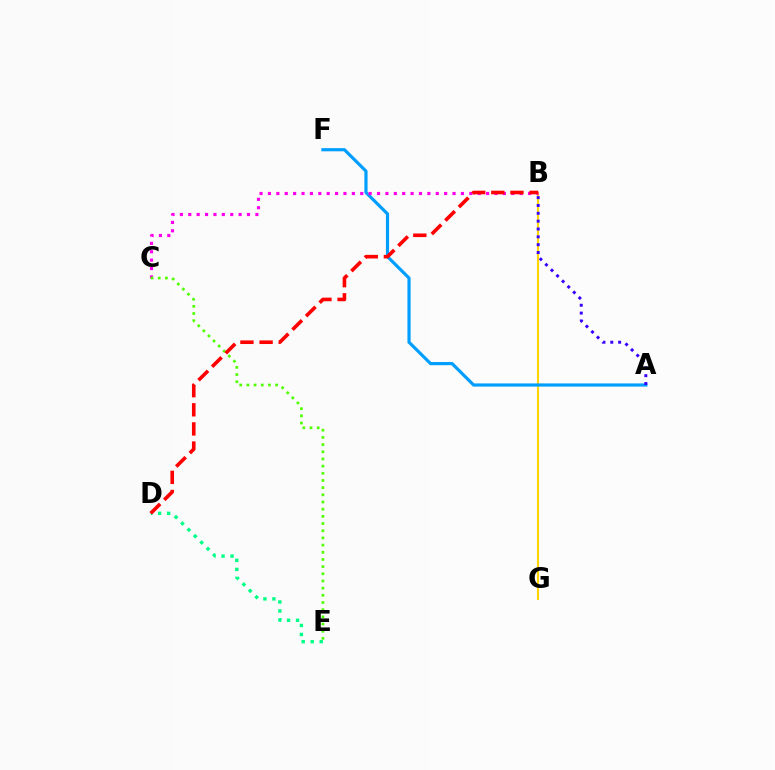{('D', 'E'): [{'color': '#00ff86', 'line_style': 'dotted', 'thickness': 2.45}], ('B', 'G'): [{'color': '#ffd500', 'line_style': 'solid', 'thickness': 1.51}], ('A', 'F'): [{'color': '#009eff', 'line_style': 'solid', 'thickness': 2.29}], ('A', 'B'): [{'color': '#3700ff', 'line_style': 'dotted', 'thickness': 2.13}], ('B', 'C'): [{'color': '#ff00ed', 'line_style': 'dotted', 'thickness': 2.28}], ('C', 'E'): [{'color': '#4fff00', 'line_style': 'dotted', 'thickness': 1.95}], ('B', 'D'): [{'color': '#ff0000', 'line_style': 'dashed', 'thickness': 2.6}]}